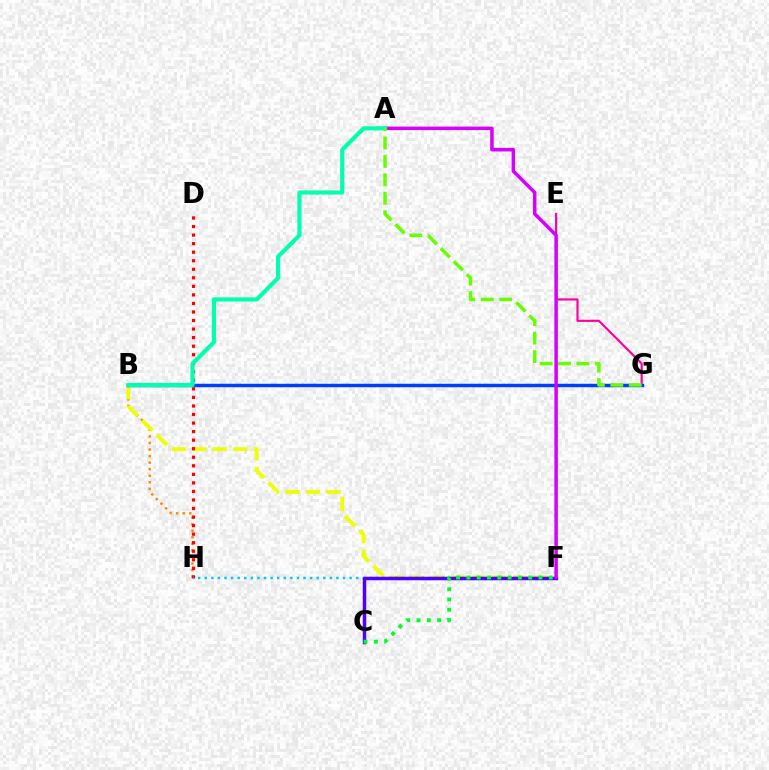{('B', 'H'): [{'color': '#ff8800', 'line_style': 'dotted', 'thickness': 1.78}], ('B', 'F'): [{'color': '#eeff00', 'line_style': 'dashed', 'thickness': 2.79}], ('D', 'H'): [{'color': '#ff0000', 'line_style': 'dotted', 'thickness': 2.32}], ('F', 'H'): [{'color': '#00c7ff', 'line_style': 'dotted', 'thickness': 1.79}], ('E', 'G'): [{'color': '#ff00a0', 'line_style': 'solid', 'thickness': 1.56}], ('B', 'G'): [{'color': '#003fff', 'line_style': 'solid', 'thickness': 2.49}], ('C', 'F'): [{'color': '#4f00ff', 'line_style': 'solid', 'thickness': 2.51}, {'color': '#00ff27', 'line_style': 'dotted', 'thickness': 2.8}], ('A', 'F'): [{'color': '#d600ff', 'line_style': 'solid', 'thickness': 2.51}], ('A', 'B'): [{'color': '#00ffaf', 'line_style': 'solid', 'thickness': 2.98}], ('A', 'G'): [{'color': '#66ff00', 'line_style': 'dashed', 'thickness': 2.5}]}